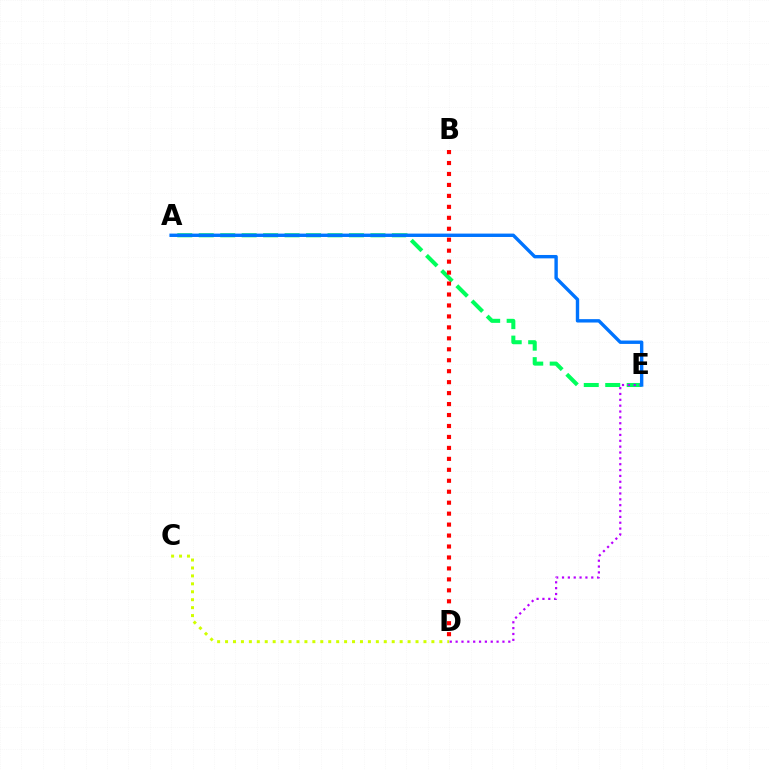{('C', 'D'): [{'color': '#d1ff00', 'line_style': 'dotted', 'thickness': 2.16}], ('A', 'E'): [{'color': '#00ff5c', 'line_style': 'dashed', 'thickness': 2.92}, {'color': '#0074ff', 'line_style': 'solid', 'thickness': 2.44}], ('D', 'E'): [{'color': '#b900ff', 'line_style': 'dotted', 'thickness': 1.59}], ('B', 'D'): [{'color': '#ff0000', 'line_style': 'dotted', 'thickness': 2.98}]}